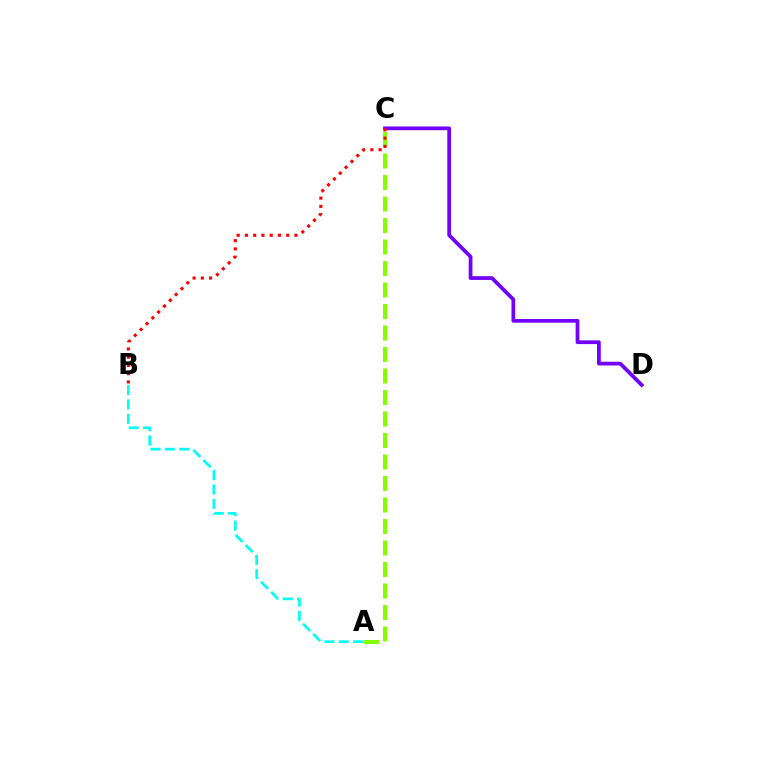{('A', 'B'): [{'color': '#00fff6', 'line_style': 'dashed', 'thickness': 1.95}], ('C', 'D'): [{'color': '#7200ff', 'line_style': 'solid', 'thickness': 2.69}], ('A', 'C'): [{'color': '#84ff00', 'line_style': 'dashed', 'thickness': 2.92}], ('B', 'C'): [{'color': '#ff0000', 'line_style': 'dotted', 'thickness': 2.24}]}